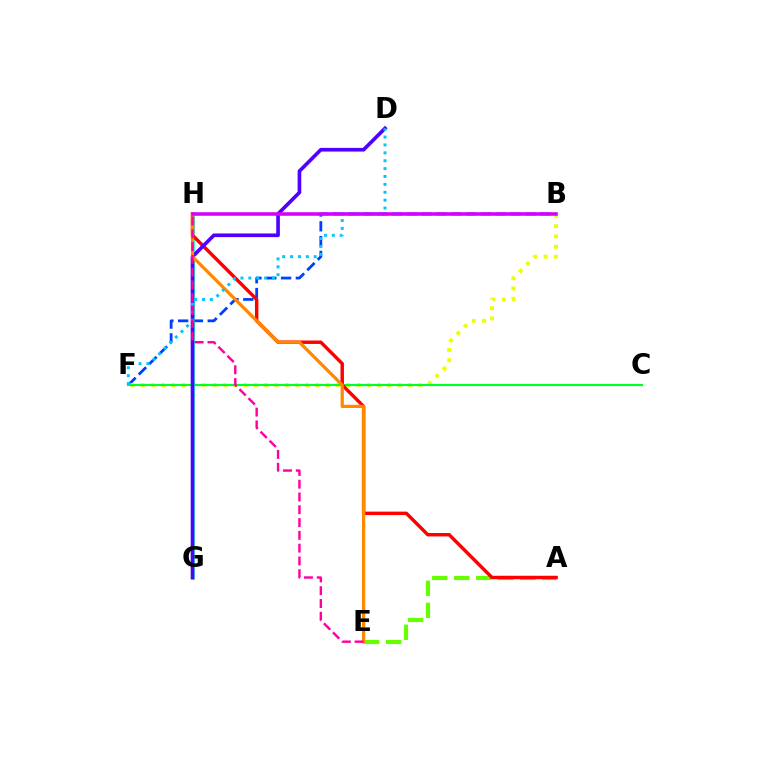{('B', 'F'): [{'color': '#003fff', 'line_style': 'dashed', 'thickness': 2.01}, {'color': '#eeff00', 'line_style': 'dotted', 'thickness': 2.79}], ('C', 'F'): [{'color': '#00ff27', 'line_style': 'solid', 'thickness': 1.53}], ('A', 'E'): [{'color': '#66ff00', 'line_style': 'dashed', 'thickness': 2.99}], ('G', 'H'): [{'color': '#00ffaf', 'line_style': 'solid', 'thickness': 2.59}], ('A', 'H'): [{'color': '#ff0000', 'line_style': 'solid', 'thickness': 2.48}], ('D', 'G'): [{'color': '#4f00ff', 'line_style': 'solid', 'thickness': 2.64}], ('E', 'H'): [{'color': '#ff8800', 'line_style': 'solid', 'thickness': 2.33}, {'color': '#ff00a0', 'line_style': 'dashed', 'thickness': 1.74}], ('D', 'F'): [{'color': '#00c7ff', 'line_style': 'dotted', 'thickness': 2.14}], ('B', 'H'): [{'color': '#d600ff', 'line_style': 'solid', 'thickness': 2.56}]}